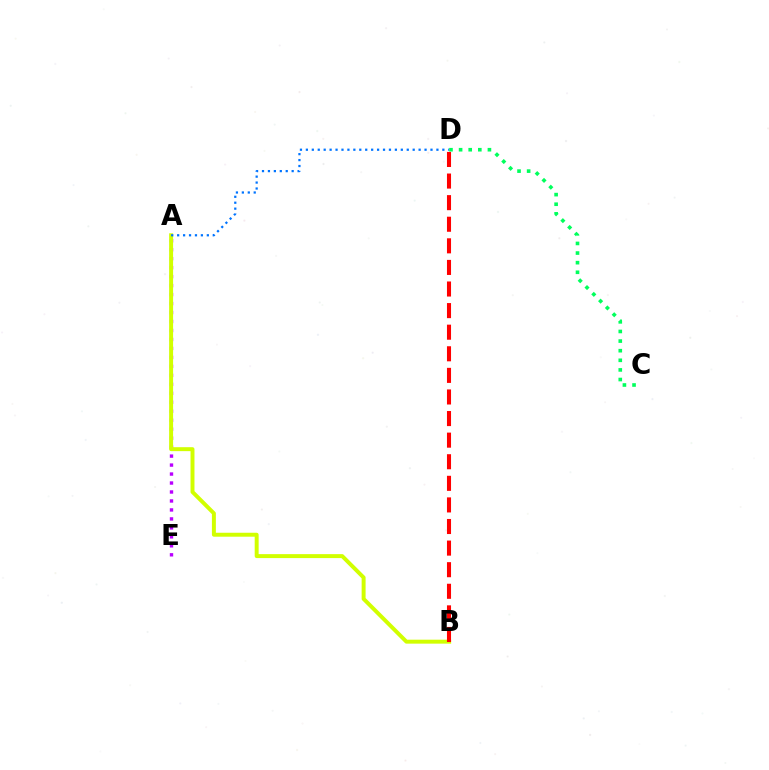{('A', 'E'): [{'color': '#b900ff', 'line_style': 'dotted', 'thickness': 2.44}], ('A', 'B'): [{'color': '#d1ff00', 'line_style': 'solid', 'thickness': 2.85}], ('A', 'D'): [{'color': '#0074ff', 'line_style': 'dotted', 'thickness': 1.61}], ('B', 'D'): [{'color': '#ff0000', 'line_style': 'dashed', 'thickness': 2.93}], ('C', 'D'): [{'color': '#00ff5c', 'line_style': 'dotted', 'thickness': 2.61}]}